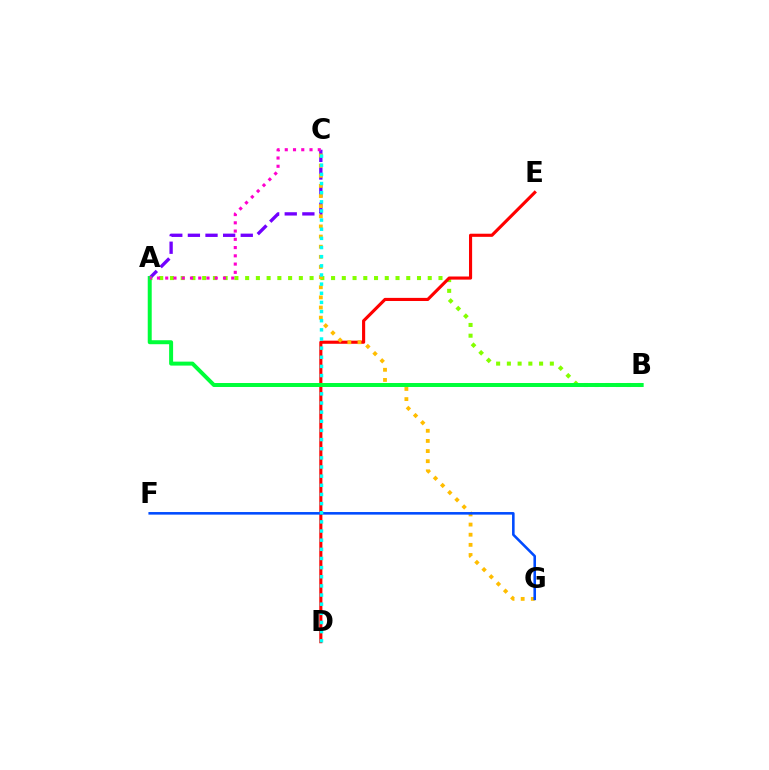{('A', 'B'): [{'color': '#84ff00', 'line_style': 'dotted', 'thickness': 2.92}, {'color': '#00ff39', 'line_style': 'solid', 'thickness': 2.86}], ('A', 'C'): [{'color': '#7200ff', 'line_style': 'dashed', 'thickness': 2.39}, {'color': '#ff00cf', 'line_style': 'dotted', 'thickness': 2.24}], ('D', 'E'): [{'color': '#ff0000', 'line_style': 'solid', 'thickness': 2.25}], ('C', 'G'): [{'color': '#ffbd00', 'line_style': 'dotted', 'thickness': 2.75}], ('F', 'G'): [{'color': '#004bff', 'line_style': 'solid', 'thickness': 1.86}], ('C', 'D'): [{'color': '#00fff6', 'line_style': 'dotted', 'thickness': 2.48}]}